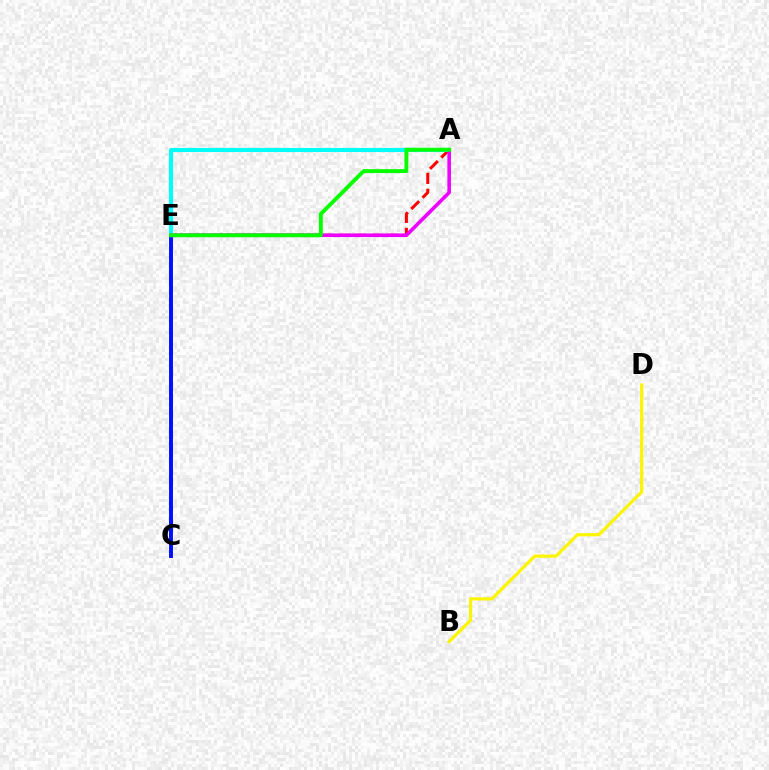{('C', 'E'): [{'color': '#0010ff', 'line_style': 'solid', 'thickness': 2.84}], ('B', 'D'): [{'color': '#fcf500', 'line_style': 'solid', 'thickness': 2.29}], ('A', 'E'): [{'color': '#ff0000', 'line_style': 'dashed', 'thickness': 2.17}, {'color': '#00fff6', 'line_style': 'solid', 'thickness': 2.96}, {'color': '#ee00ff', 'line_style': 'solid', 'thickness': 2.58}, {'color': '#08ff00', 'line_style': 'solid', 'thickness': 2.82}]}